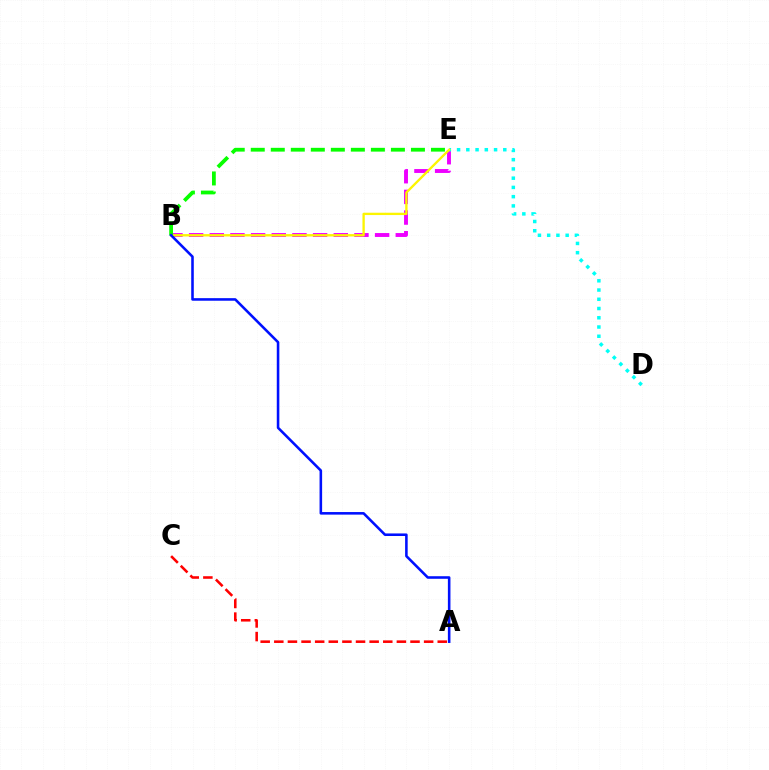{('B', 'E'): [{'color': '#ee00ff', 'line_style': 'dashed', 'thickness': 2.81}, {'color': '#fcf500', 'line_style': 'solid', 'thickness': 1.68}, {'color': '#08ff00', 'line_style': 'dashed', 'thickness': 2.72}], ('D', 'E'): [{'color': '#00fff6', 'line_style': 'dotted', 'thickness': 2.51}], ('A', 'B'): [{'color': '#0010ff', 'line_style': 'solid', 'thickness': 1.85}], ('A', 'C'): [{'color': '#ff0000', 'line_style': 'dashed', 'thickness': 1.85}]}